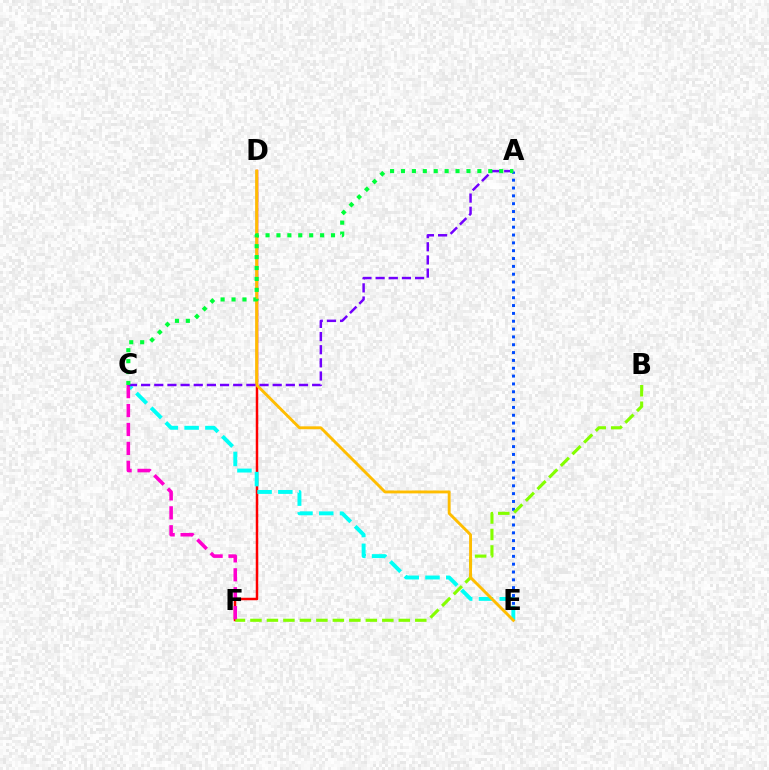{('D', 'F'): [{'color': '#ff0000', 'line_style': 'solid', 'thickness': 1.79}], ('A', 'E'): [{'color': '#004bff', 'line_style': 'dotted', 'thickness': 2.13}], ('C', 'E'): [{'color': '#00fff6', 'line_style': 'dashed', 'thickness': 2.82}], ('B', 'F'): [{'color': '#84ff00', 'line_style': 'dashed', 'thickness': 2.24}], ('C', 'F'): [{'color': '#ff00cf', 'line_style': 'dashed', 'thickness': 2.57}], ('D', 'E'): [{'color': '#ffbd00', 'line_style': 'solid', 'thickness': 2.08}], ('A', 'C'): [{'color': '#7200ff', 'line_style': 'dashed', 'thickness': 1.79}, {'color': '#00ff39', 'line_style': 'dotted', 'thickness': 2.96}]}